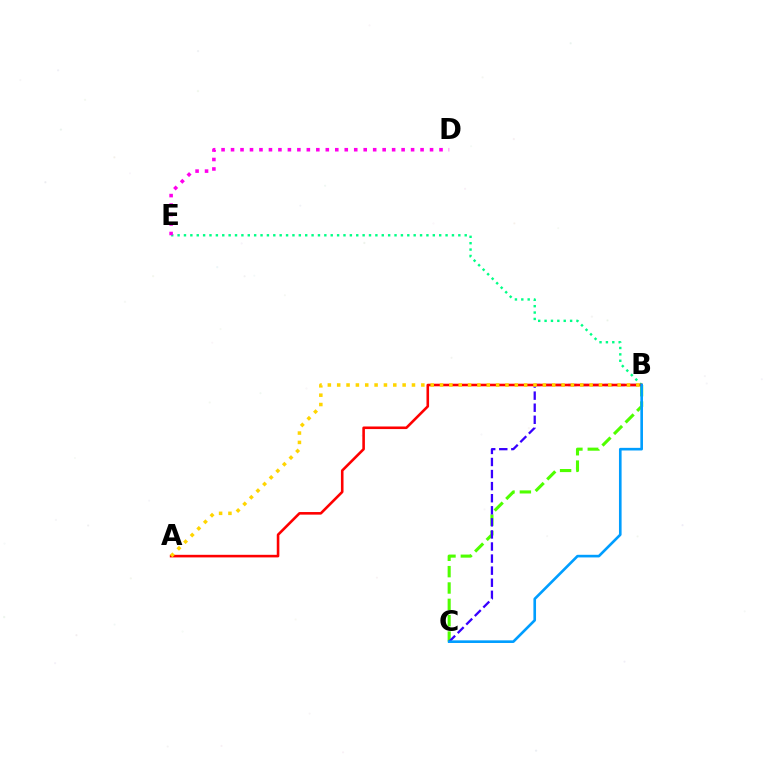{('B', 'C'): [{'color': '#4fff00', 'line_style': 'dashed', 'thickness': 2.22}, {'color': '#3700ff', 'line_style': 'dashed', 'thickness': 1.64}, {'color': '#009eff', 'line_style': 'solid', 'thickness': 1.89}], ('B', 'E'): [{'color': '#00ff86', 'line_style': 'dotted', 'thickness': 1.73}], ('A', 'B'): [{'color': '#ff0000', 'line_style': 'solid', 'thickness': 1.86}, {'color': '#ffd500', 'line_style': 'dotted', 'thickness': 2.54}], ('D', 'E'): [{'color': '#ff00ed', 'line_style': 'dotted', 'thickness': 2.57}]}